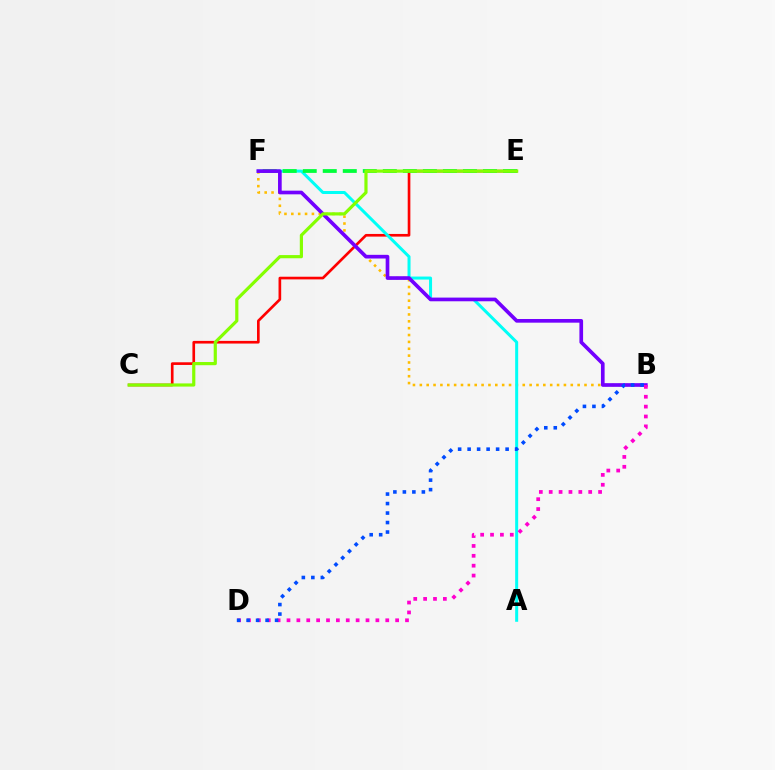{('C', 'E'): [{'color': '#ff0000', 'line_style': 'solid', 'thickness': 1.92}, {'color': '#84ff00', 'line_style': 'solid', 'thickness': 2.29}], ('B', 'F'): [{'color': '#ffbd00', 'line_style': 'dotted', 'thickness': 1.86}, {'color': '#7200ff', 'line_style': 'solid', 'thickness': 2.64}], ('A', 'F'): [{'color': '#00fff6', 'line_style': 'solid', 'thickness': 2.17}], ('E', 'F'): [{'color': '#00ff39', 'line_style': 'dashed', 'thickness': 2.72}], ('B', 'D'): [{'color': '#ff00cf', 'line_style': 'dotted', 'thickness': 2.68}, {'color': '#004bff', 'line_style': 'dotted', 'thickness': 2.58}]}